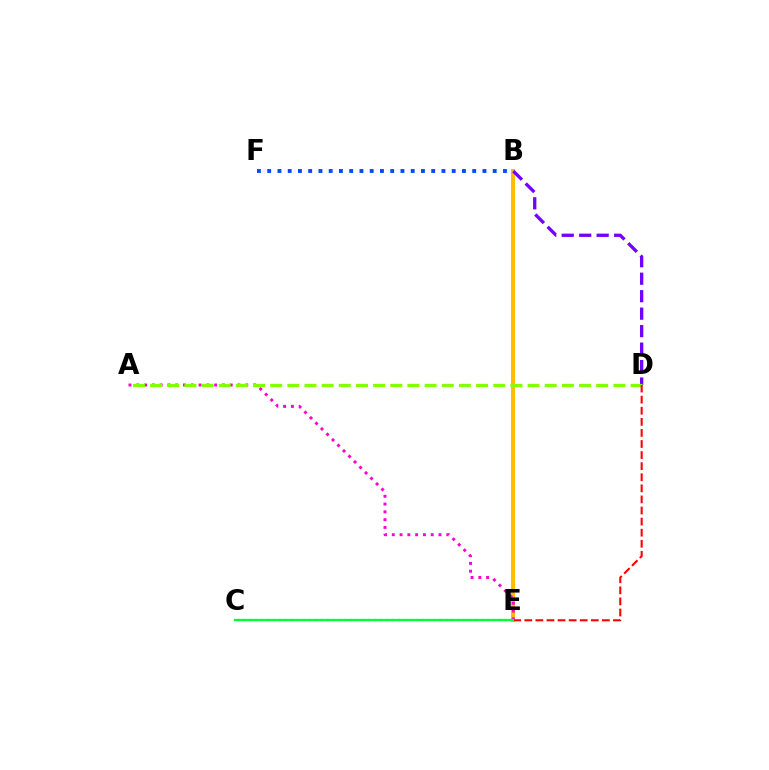{('B', 'E'): [{'color': '#ffbd00', 'line_style': 'solid', 'thickness': 2.94}], ('B', 'D'): [{'color': '#7200ff', 'line_style': 'dashed', 'thickness': 2.37}], ('B', 'F'): [{'color': '#004bff', 'line_style': 'dotted', 'thickness': 2.79}], ('C', 'E'): [{'color': '#00fff6', 'line_style': 'dotted', 'thickness': 1.62}, {'color': '#00ff39', 'line_style': 'solid', 'thickness': 1.64}], ('A', 'E'): [{'color': '#ff00cf', 'line_style': 'dotted', 'thickness': 2.12}], ('A', 'D'): [{'color': '#84ff00', 'line_style': 'dashed', 'thickness': 2.33}], ('D', 'E'): [{'color': '#ff0000', 'line_style': 'dashed', 'thickness': 1.51}]}